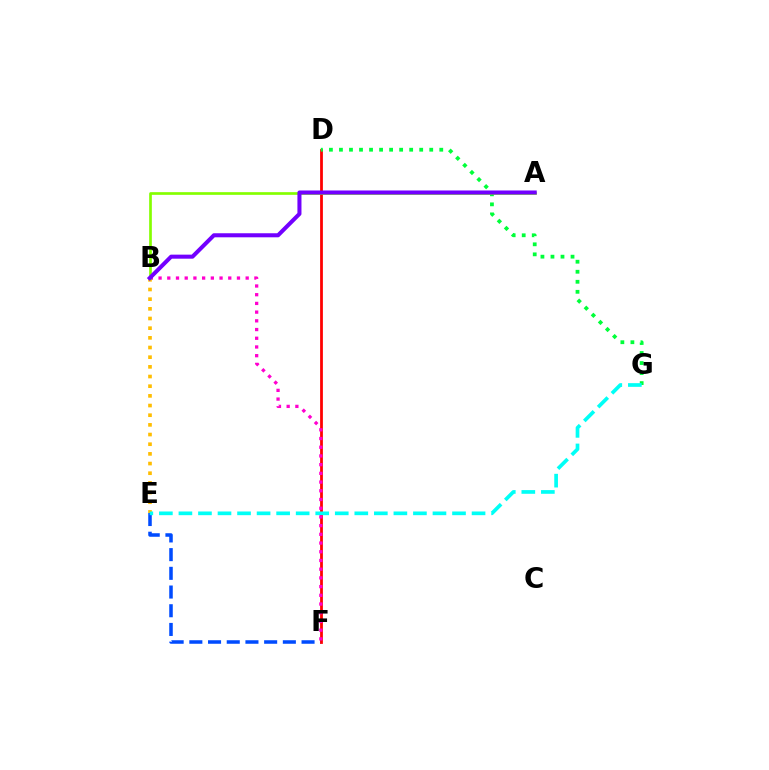{('E', 'F'): [{'color': '#004bff', 'line_style': 'dashed', 'thickness': 2.54}], ('B', 'E'): [{'color': '#ffbd00', 'line_style': 'dotted', 'thickness': 2.63}], ('D', 'F'): [{'color': '#ff0000', 'line_style': 'solid', 'thickness': 2.0}], ('D', 'G'): [{'color': '#00ff39', 'line_style': 'dotted', 'thickness': 2.73}], ('E', 'G'): [{'color': '#00fff6', 'line_style': 'dashed', 'thickness': 2.65}], ('B', 'F'): [{'color': '#ff00cf', 'line_style': 'dotted', 'thickness': 2.37}], ('A', 'B'): [{'color': '#84ff00', 'line_style': 'solid', 'thickness': 1.93}, {'color': '#7200ff', 'line_style': 'solid', 'thickness': 2.91}]}